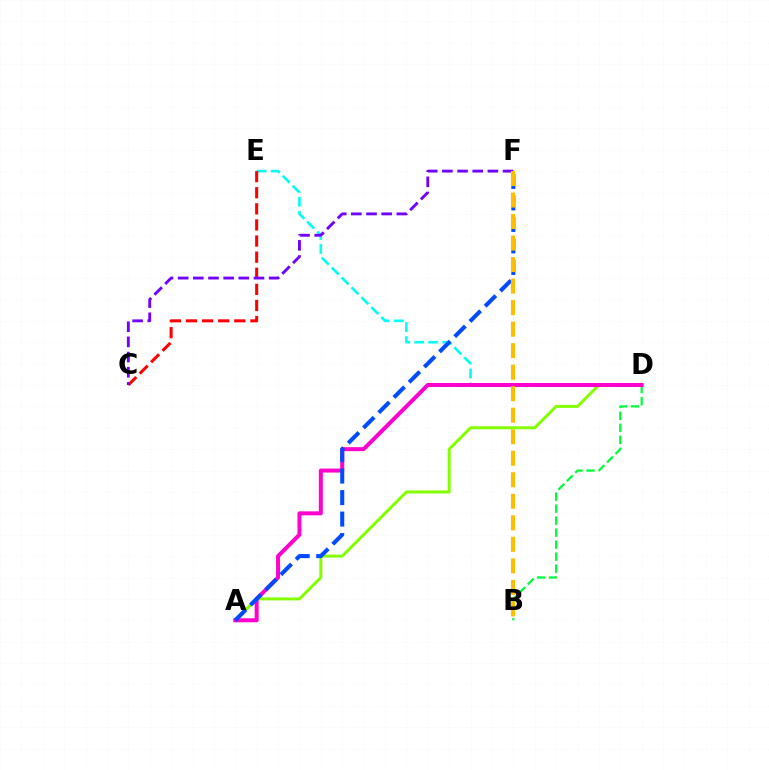{('B', 'D'): [{'color': '#00ff39', 'line_style': 'dashed', 'thickness': 1.63}], ('A', 'D'): [{'color': '#84ff00', 'line_style': 'solid', 'thickness': 2.15}, {'color': '#ff00cf', 'line_style': 'solid', 'thickness': 2.87}], ('D', 'E'): [{'color': '#00fff6', 'line_style': 'dashed', 'thickness': 1.9}], ('C', 'E'): [{'color': '#ff0000', 'line_style': 'dashed', 'thickness': 2.19}], ('C', 'F'): [{'color': '#7200ff', 'line_style': 'dashed', 'thickness': 2.06}], ('A', 'F'): [{'color': '#004bff', 'line_style': 'dashed', 'thickness': 2.92}], ('B', 'F'): [{'color': '#ffbd00', 'line_style': 'dashed', 'thickness': 2.92}]}